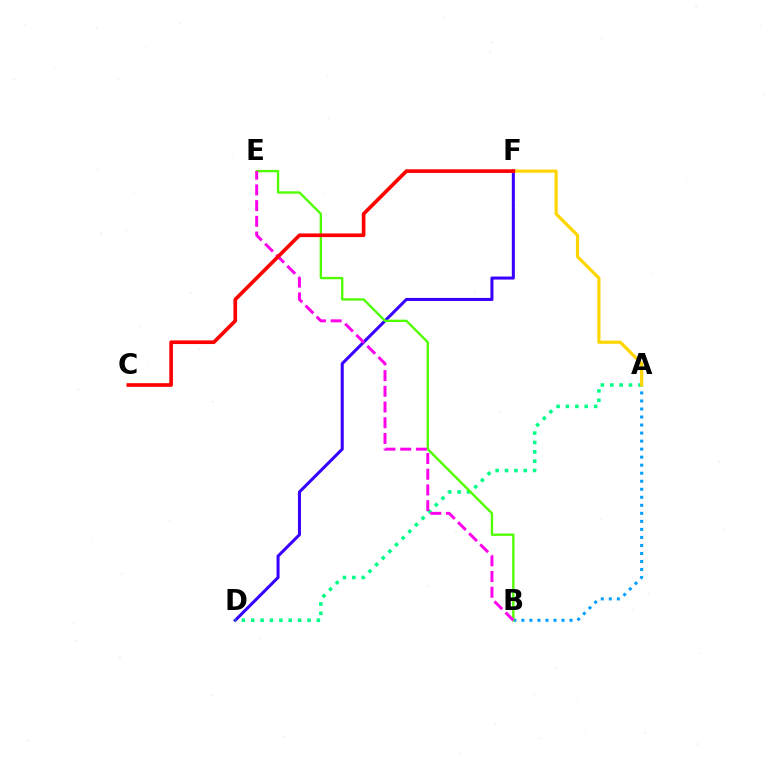{('D', 'F'): [{'color': '#3700ff', 'line_style': 'solid', 'thickness': 2.19}], ('A', 'B'): [{'color': '#009eff', 'line_style': 'dotted', 'thickness': 2.18}], ('A', 'D'): [{'color': '#00ff86', 'line_style': 'dotted', 'thickness': 2.55}], ('A', 'F'): [{'color': '#ffd500', 'line_style': 'solid', 'thickness': 2.28}], ('B', 'E'): [{'color': '#4fff00', 'line_style': 'solid', 'thickness': 1.68}, {'color': '#ff00ed', 'line_style': 'dashed', 'thickness': 2.13}], ('C', 'F'): [{'color': '#ff0000', 'line_style': 'solid', 'thickness': 2.64}]}